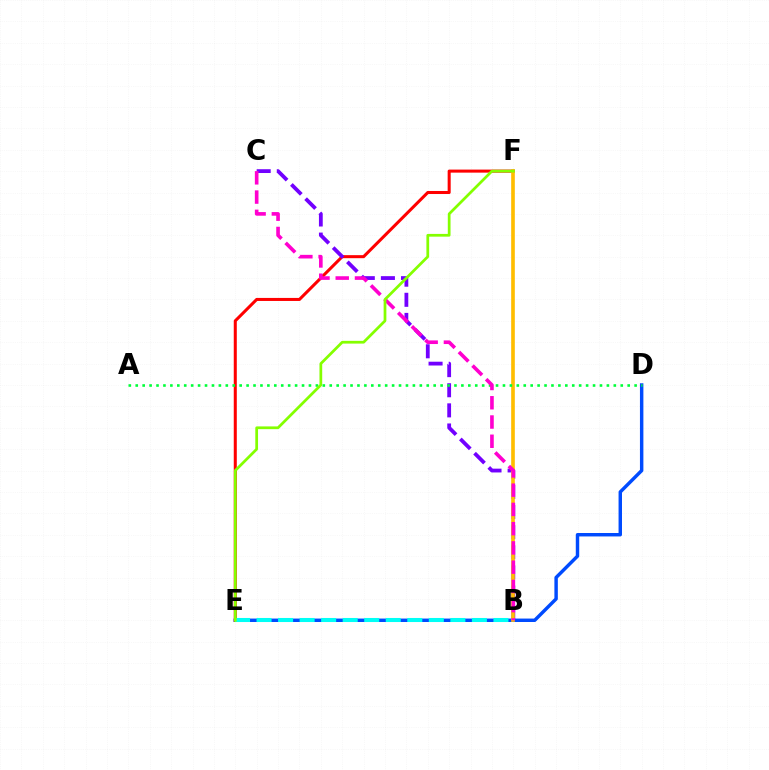{('D', 'E'): [{'color': '#004bff', 'line_style': 'solid', 'thickness': 2.48}], ('E', 'F'): [{'color': '#ff0000', 'line_style': 'solid', 'thickness': 2.19}, {'color': '#84ff00', 'line_style': 'solid', 'thickness': 1.97}], ('B', 'C'): [{'color': '#7200ff', 'line_style': 'dashed', 'thickness': 2.73}, {'color': '#ff00cf', 'line_style': 'dashed', 'thickness': 2.62}], ('B', 'E'): [{'color': '#00fff6', 'line_style': 'dashed', 'thickness': 2.93}], ('B', 'F'): [{'color': '#ffbd00', 'line_style': 'solid', 'thickness': 2.62}], ('A', 'D'): [{'color': '#00ff39', 'line_style': 'dotted', 'thickness': 1.88}]}